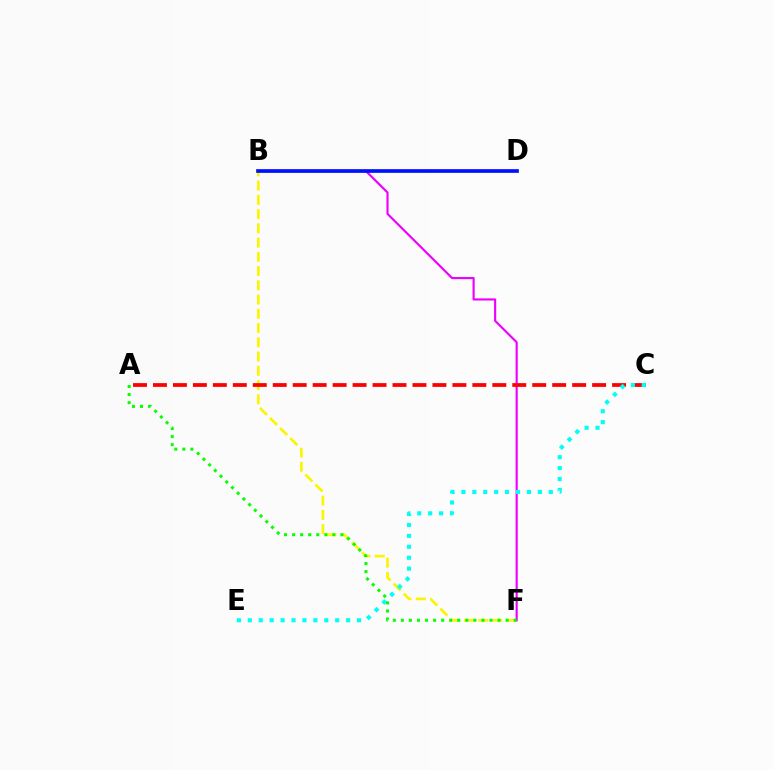{('B', 'F'): [{'color': '#fcf500', 'line_style': 'dashed', 'thickness': 1.94}, {'color': '#ee00ff', 'line_style': 'solid', 'thickness': 1.55}], ('A', 'C'): [{'color': '#ff0000', 'line_style': 'dashed', 'thickness': 2.71}], ('C', 'E'): [{'color': '#00fff6', 'line_style': 'dotted', 'thickness': 2.97}], ('A', 'F'): [{'color': '#08ff00', 'line_style': 'dotted', 'thickness': 2.19}], ('B', 'D'): [{'color': '#0010ff', 'line_style': 'solid', 'thickness': 2.65}]}